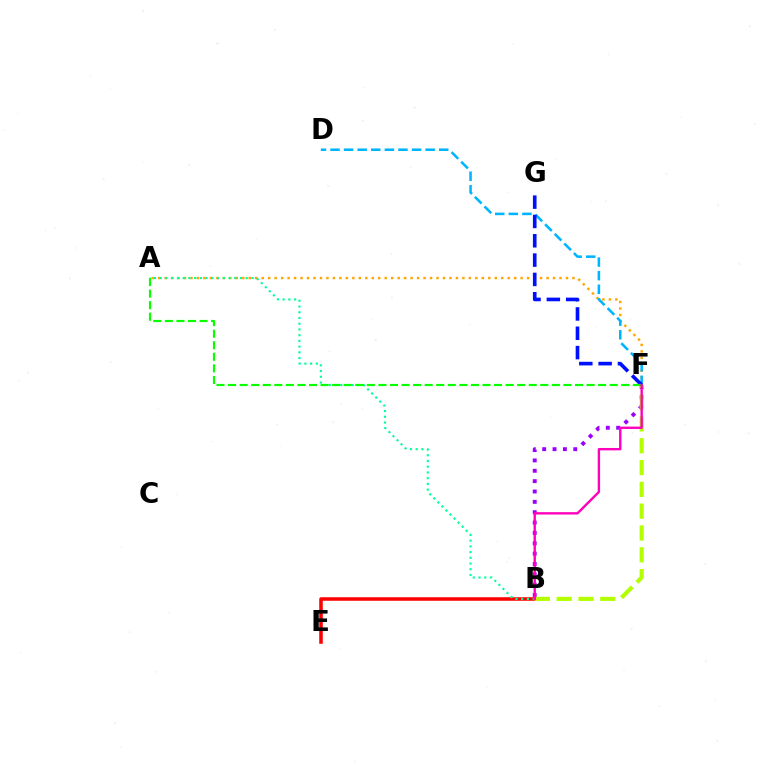{('A', 'F'): [{'color': '#ffa500', 'line_style': 'dotted', 'thickness': 1.76}, {'color': '#08ff00', 'line_style': 'dashed', 'thickness': 1.57}], ('B', 'F'): [{'color': '#9b00ff', 'line_style': 'dotted', 'thickness': 2.81}, {'color': '#b3ff00', 'line_style': 'dashed', 'thickness': 2.96}, {'color': '#ff00bd', 'line_style': 'solid', 'thickness': 1.71}], ('D', 'F'): [{'color': '#00b5ff', 'line_style': 'dashed', 'thickness': 1.85}], ('B', 'E'): [{'color': '#ff0000', 'line_style': 'solid', 'thickness': 2.55}], ('A', 'B'): [{'color': '#00ff9d', 'line_style': 'dotted', 'thickness': 1.56}], ('F', 'G'): [{'color': '#0010ff', 'line_style': 'dashed', 'thickness': 2.63}]}